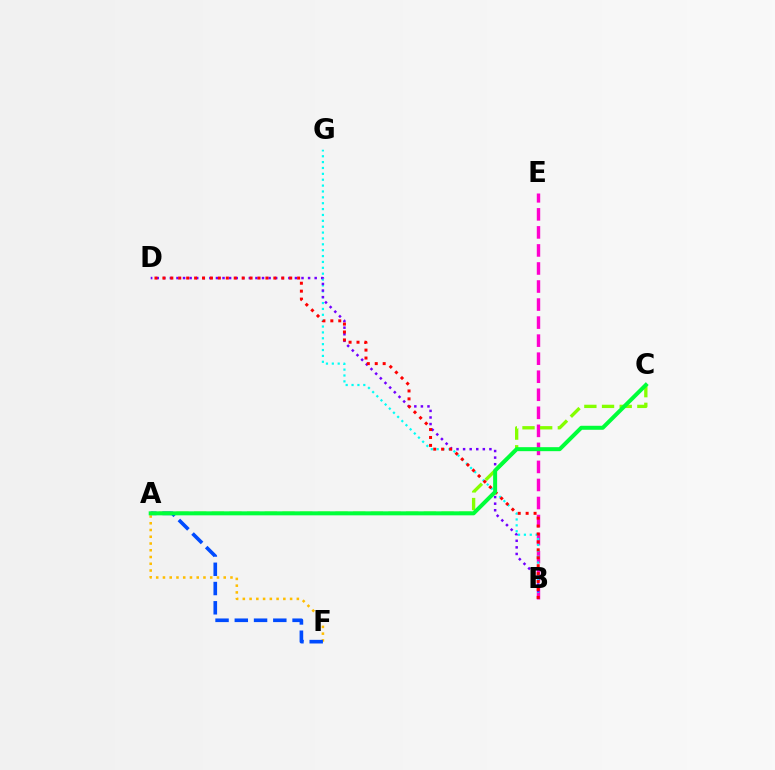{('A', 'F'): [{'color': '#ffbd00', 'line_style': 'dotted', 'thickness': 1.83}, {'color': '#004bff', 'line_style': 'dashed', 'thickness': 2.62}], ('B', 'E'): [{'color': '#ff00cf', 'line_style': 'dashed', 'thickness': 2.45}], ('B', 'G'): [{'color': '#00fff6', 'line_style': 'dotted', 'thickness': 1.6}], ('B', 'D'): [{'color': '#7200ff', 'line_style': 'dotted', 'thickness': 1.79}, {'color': '#ff0000', 'line_style': 'dotted', 'thickness': 2.15}], ('A', 'C'): [{'color': '#84ff00', 'line_style': 'dashed', 'thickness': 2.4}, {'color': '#00ff39', 'line_style': 'solid', 'thickness': 2.88}]}